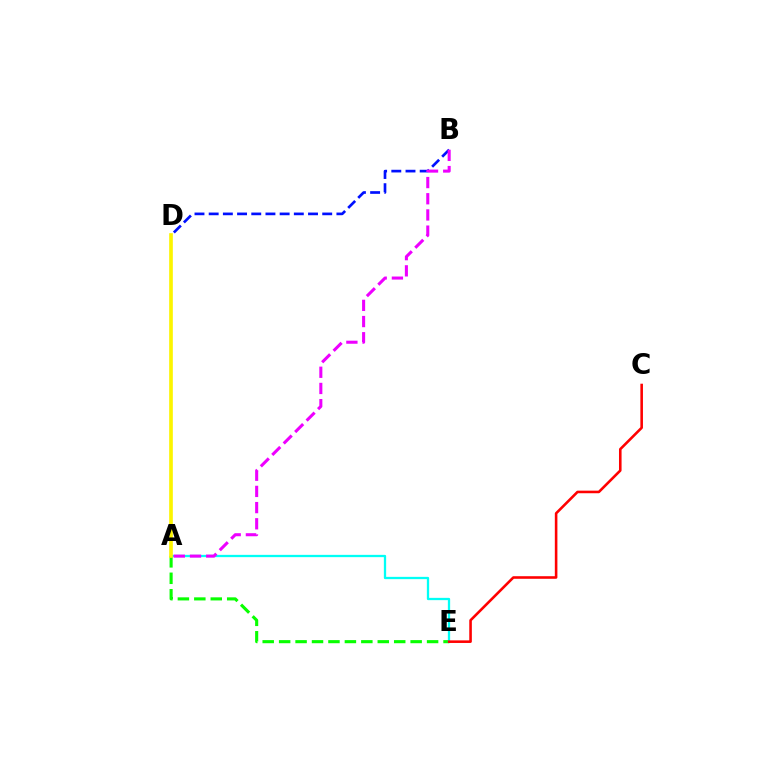{('B', 'D'): [{'color': '#0010ff', 'line_style': 'dashed', 'thickness': 1.93}], ('A', 'E'): [{'color': '#08ff00', 'line_style': 'dashed', 'thickness': 2.23}, {'color': '#00fff6', 'line_style': 'solid', 'thickness': 1.65}], ('C', 'E'): [{'color': '#ff0000', 'line_style': 'solid', 'thickness': 1.86}], ('A', 'B'): [{'color': '#ee00ff', 'line_style': 'dashed', 'thickness': 2.2}], ('A', 'D'): [{'color': '#fcf500', 'line_style': 'solid', 'thickness': 2.63}]}